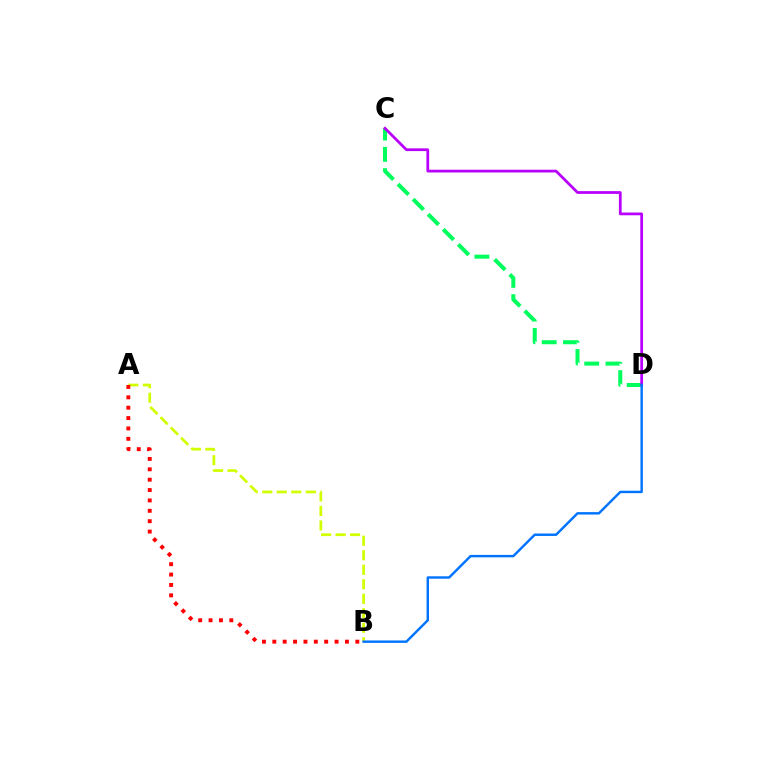{('C', 'D'): [{'color': '#00ff5c', 'line_style': 'dashed', 'thickness': 2.89}, {'color': '#b900ff', 'line_style': 'solid', 'thickness': 1.98}], ('A', 'B'): [{'color': '#d1ff00', 'line_style': 'dashed', 'thickness': 1.97}, {'color': '#ff0000', 'line_style': 'dotted', 'thickness': 2.82}], ('B', 'D'): [{'color': '#0074ff', 'line_style': 'solid', 'thickness': 1.75}]}